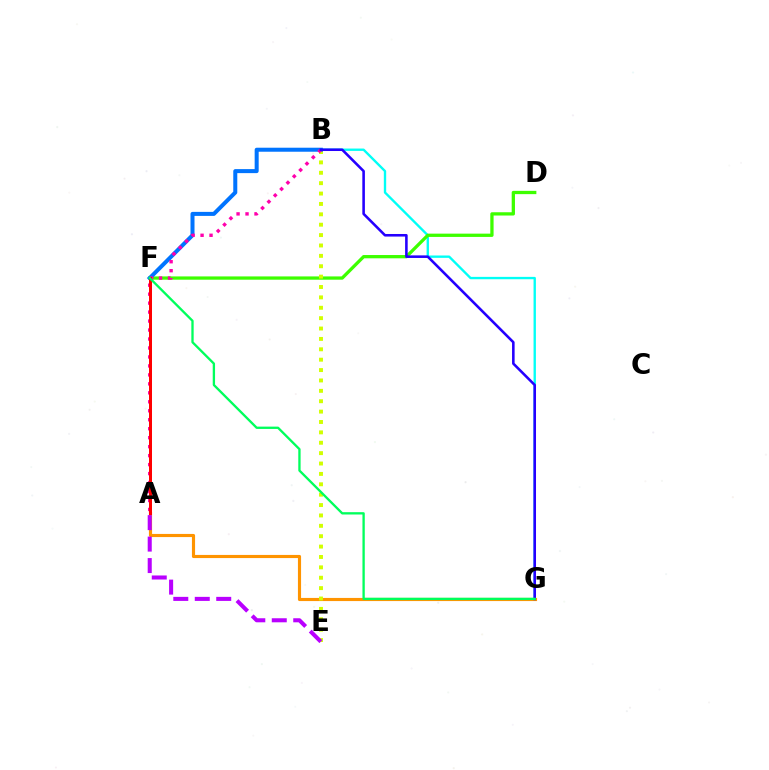{('B', 'G'): [{'color': '#00fff6', 'line_style': 'solid', 'thickness': 1.7}, {'color': '#2500ff', 'line_style': 'solid', 'thickness': 1.86}], ('D', 'F'): [{'color': '#3dff00', 'line_style': 'solid', 'thickness': 2.36}], ('A', 'G'): [{'color': '#ff9400', 'line_style': 'solid', 'thickness': 2.26}], ('B', 'E'): [{'color': '#d1ff00', 'line_style': 'dotted', 'thickness': 2.82}], ('B', 'F'): [{'color': '#0074ff', 'line_style': 'solid', 'thickness': 2.89}], ('A', 'B'): [{'color': '#ff00ac', 'line_style': 'dotted', 'thickness': 2.44}], ('A', 'F'): [{'color': '#ff0000', 'line_style': 'solid', 'thickness': 2.16}], ('A', 'E'): [{'color': '#b900ff', 'line_style': 'dashed', 'thickness': 2.92}], ('F', 'G'): [{'color': '#00ff5c', 'line_style': 'solid', 'thickness': 1.67}]}